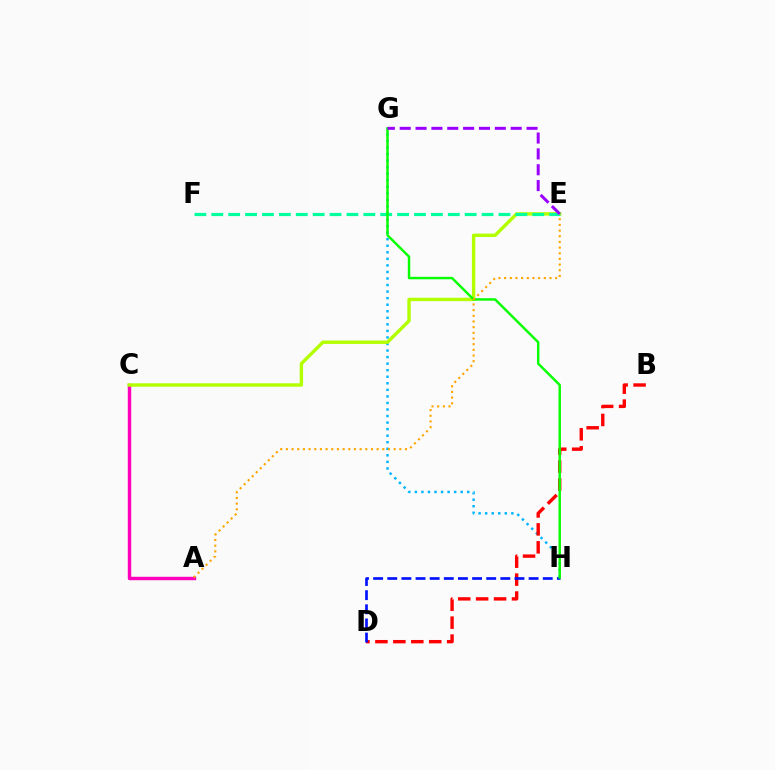{('A', 'C'): [{'color': '#ff00bd', 'line_style': 'solid', 'thickness': 2.47}], ('G', 'H'): [{'color': '#00b5ff', 'line_style': 'dotted', 'thickness': 1.78}, {'color': '#08ff00', 'line_style': 'solid', 'thickness': 1.77}], ('C', 'E'): [{'color': '#b3ff00', 'line_style': 'solid', 'thickness': 2.45}], ('E', 'F'): [{'color': '#00ff9d', 'line_style': 'dashed', 'thickness': 2.29}], ('B', 'D'): [{'color': '#ff0000', 'line_style': 'dashed', 'thickness': 2.44}], ('D', 'H'): [{'color': '#0010ff', 'line_style': 'dashed', 'thickness': 1.92}], ('A', 'E'): [{'color': '#ffa500', 'line_style': 'dotted', 'thickness': 1.54}], ('E', 'G'): [{'color': '#9b00ff', 'line_style': 'dashed', 'thickness': 2.15}]}